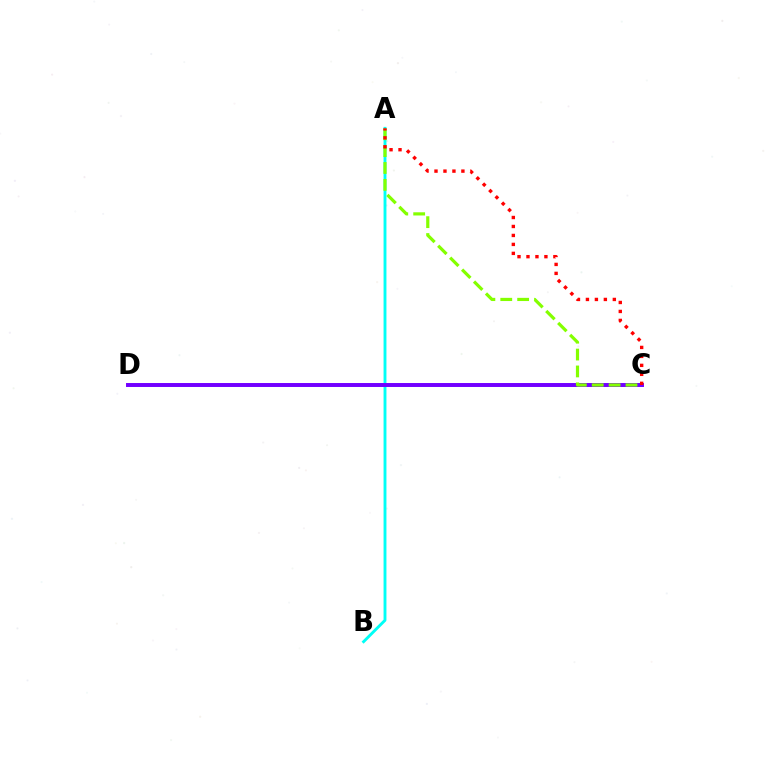{('A', 'B'): [{'color': '#00fff6', 'line_style': 'solid', 'thickness': 2.08}], ('C', 'D'): [{'color': '#7200ff', 'line_style': 'solid', 'thickness': 2.84}], ('A', 'C'): [{'color': '#84ff00', 'line_style': 'dashed', 'thickness': 2.29}, {'color': '#ff0000', 'line_style': 'dotted', 'thickness': 2.44}]}